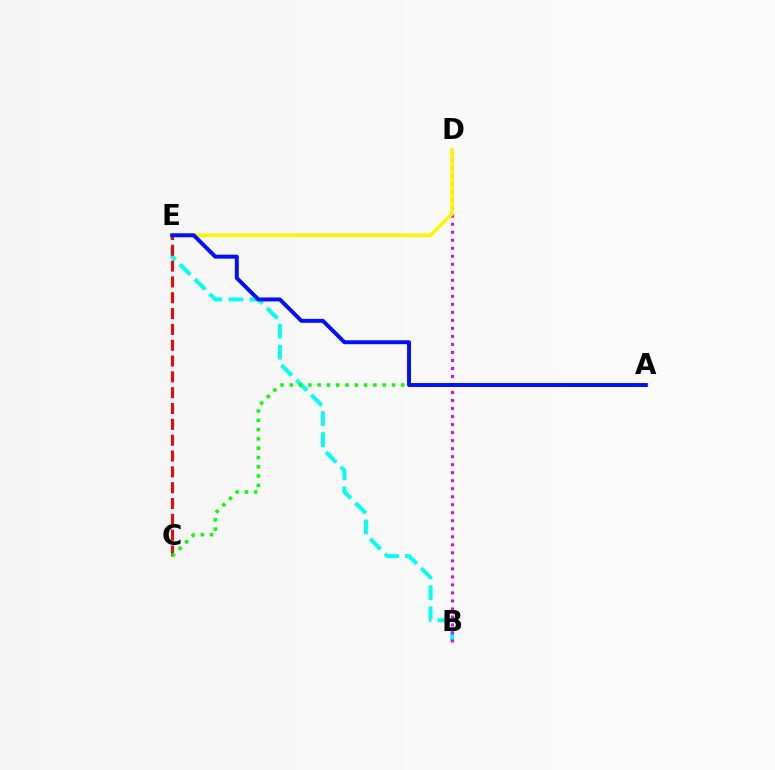{('B', 'E'): [{'color': '#00fff6', 'line_style': 'dashed', 'thickness': 2.86}], ('B', 'D'): [{'color': '#ee00ff', 'line_style': 'dotted', 'thickness': 2.18}], ('C', 'E'): [{'color': '#ff0000', 'line_style': 'dashed', 'thickness': 2.15}], ('D', 'E'): [{'color': '#fcf500', 'line_style': 'solid', 'thickness': 2.59}], ('A', 'C'): [{'color': '#08ff00', 'line_style': 'dotted', 'thickness': 2.52}], ('A', 'E'): [{'color': '#0010ff', 'line_style': 'solid', 'thickness': 2.84}]}